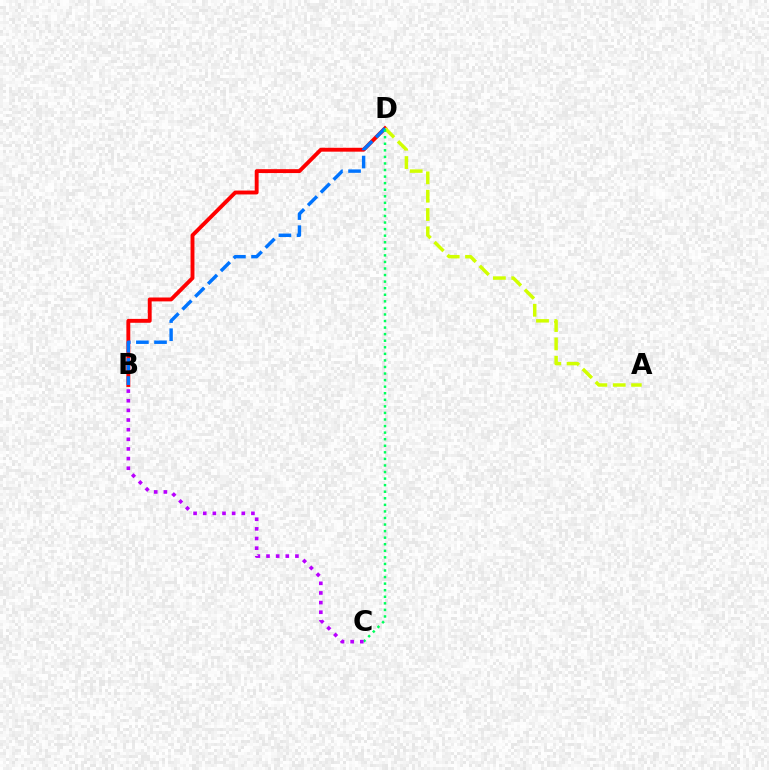{('B', 'D'): [{'color': '#ff0000', 'line_style': 'solid', 'thickness': 2.8}, {'color': '#0074ff', 'line_style': 'dashed', 'thickness': 2.46}], ('A', 'D'): [{'color': '#d1ff00', 'line_style': 'dashed', 'thickness': 2.49}], ('C', 'D'): [{'color': '#00ff5c', 'line_style': 'dotted', 'thickness': 1.78}], ('B', 'C'): [{'color': '#b900ff', 'line_style': 'dotted', 'thickness': 2.62}]}